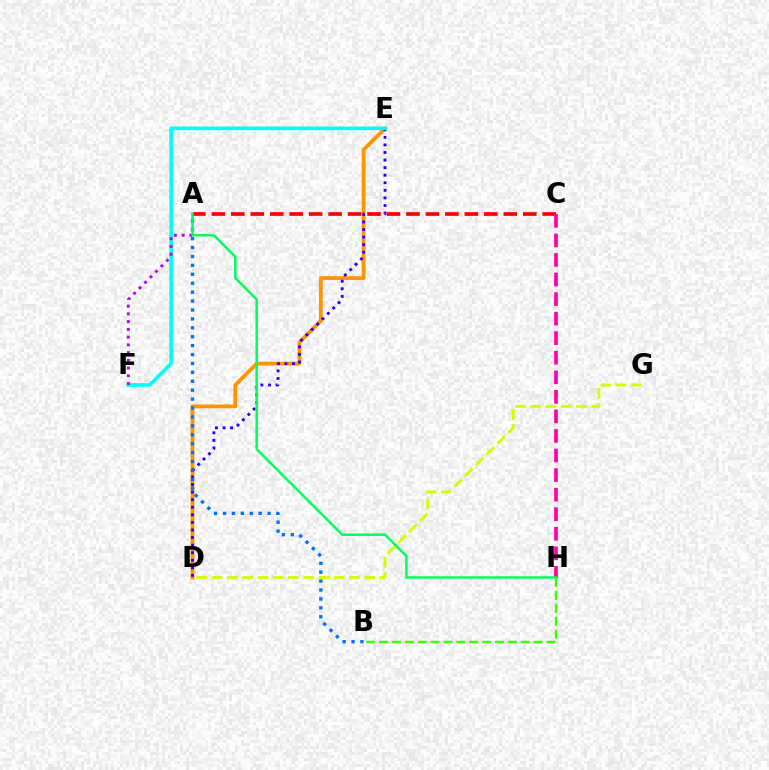{('D', 'E'): [{'color': '#ff9400', 'line_style': 'solid', 'thickness': 2.73}, {'color': '#2500ff', 'line_style': 'dotted', 'thickness': 2.06}], ('E', 'F'): [{'color': '#00fff6', 'line_style': 'solid', 'thickness': 2.61}], ('A', 'F'): [{'color': '#b900ff', 'line_style': 'dotted', 'thickness': 2.1}], ('B', 'H'): [{'color': '#3dff00', 'line_style': 'dashed', 'thickness': 1.75}], ('A', 'C'): [{'color': '#ff0000', 'line_style': 'dashed', 'thickness': 2.64}], ('D', 'G'): [{'color': '#d1ff00', 'line_style': 'dashed', 'thickness': 2.07}], ('A', 'B'): [{'color': '#0074ff', 'line_style': 'dotted', 'thickness': 2.42}], ('C', 'H'): [{'color': '#ff00ac', 'line_style': 'dashed', 'thickness': 2.66}], ('A', 'H'): [{'color': '#00ff5c', 'line_style': 'solid', 'thickness': 1.78}]}